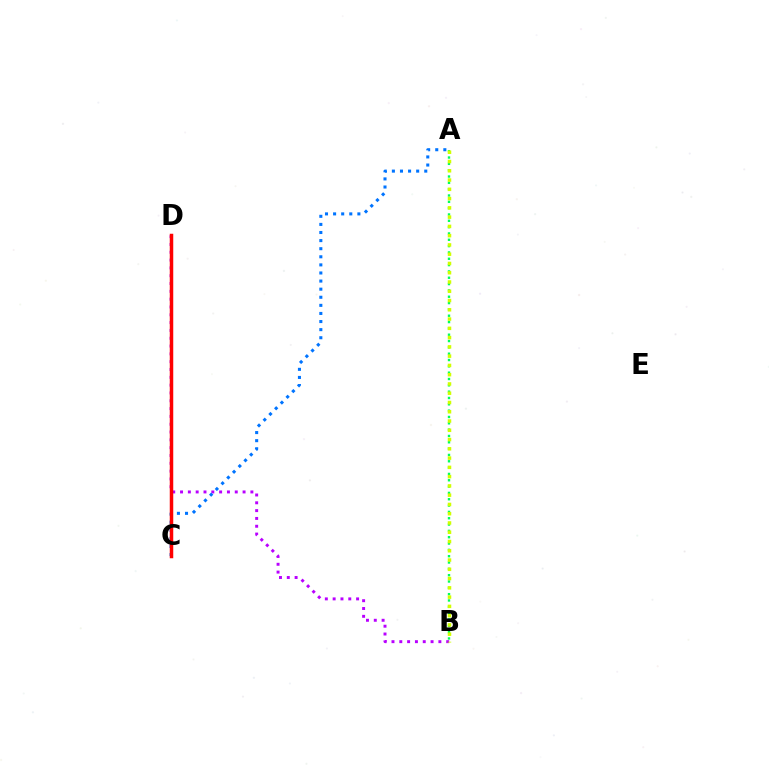{('B', 'D'): [{'color': '#b900ff', 'line_style': 'dotted', 'thickness': 2.12}], ('A', 'C'): [{'color': '#0074ff', 'line_style': 'dotted', 'thickness': 2.2}], ('C', 'D'): [{'color': '#ff0000', 'line_style': 'solid', 'thickness': 2.51}], ('A', 'B'): [{'color': '#00ff5c', 'line_style': 'dotted', 'thickness': 1.72}, {'color': '#d1ff00', 'line_style': 'dotted', 'thickness': 2.52}]}